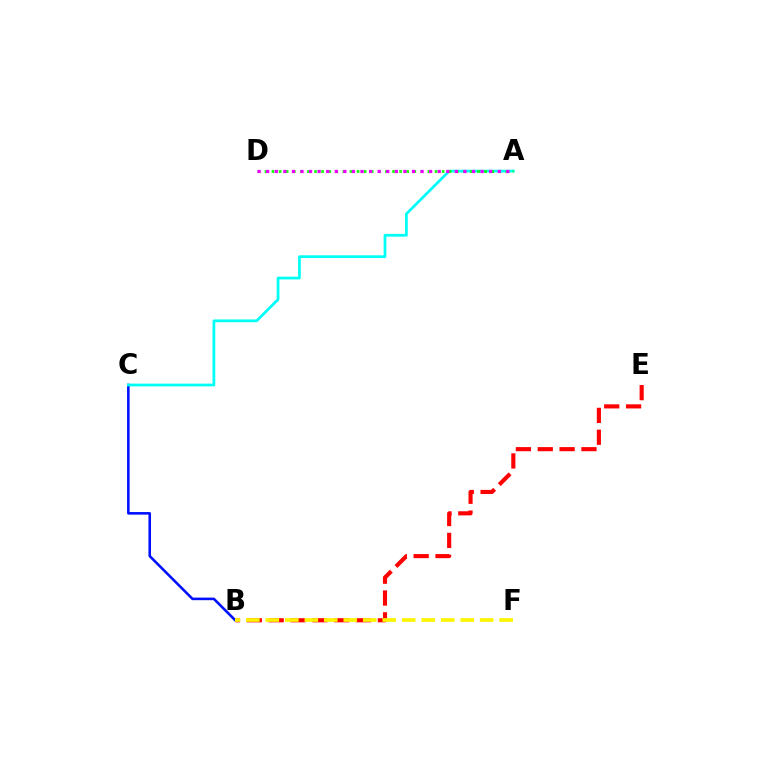{('B', 'E'): [{'color': '#ff0000', 'line_style': 'dashed', 'thickness': 2.97}], ('B', 'C'): [{'color': '#0010ff', 'line_style': 'solid', 'thickness': 1.85}], ('A', 'C'): [{'color': '#00fff6', 'line_style': 'solid', 'thickness': 1.98}], ('B', 'F'): [{'color': '#fcf500', 'line_style': 'dashed', 'thickness': 2.65}], ('A', 'D'): [{'color': '#08ff00', 'line_style': 'dotted', 'thickness': 1.93}, {'color': '#ee00ff', 'line_style': 'dotted', 'thickness': 2.33}]}